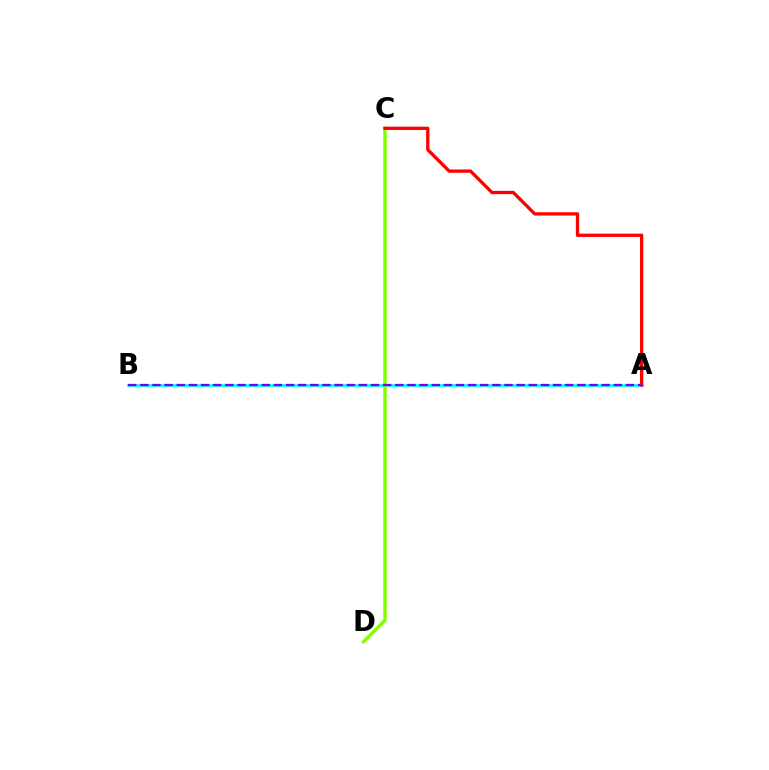{('A', 'B'): [{'color': '#00fff6', 'line_style': 'solid', 'thickness': 2.01}, {'color': '#7200ff', 'line_style': 'dashed', 'thickness': 1.65}], ('C', 'D'): [{'color': '#84ff00', 'line_style': 'solid', 'thickness': 2.5}], ('A', 'C'): [{'color': '#ff0000', 'line_style': 'solid', 'thickness': 2.38}]}